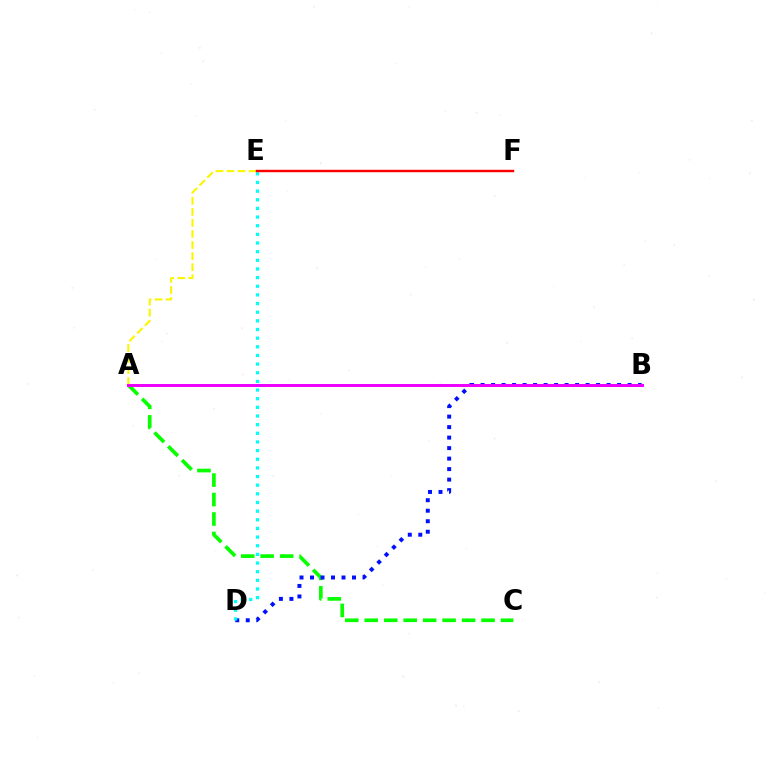{('A', 'C'): [{'color': '#08ff00', 'line_style': 'dashed', 'thickness': 2.64}], ('A', 'E'): [{'color': '#fcf500', 'line_style': 'dashed', 'thickness': 1.5}], ('B', 'D'): [{'color': '#0010ff', 'line_style': 'dotted', 'thickness': 2.85}], ('D', 'E'): [{'color': '#00fff6', 'line_style': 'dotted', 'thickness': 2.35}], ('A', 'B'): [{'color': '#ee00ff', 'line_style': 'solid', 'thickness': 2.14}], ('E', 'F'): [{'color': '#ff0000', 'line_style': 'solid', 'thickness': 1.74}]}